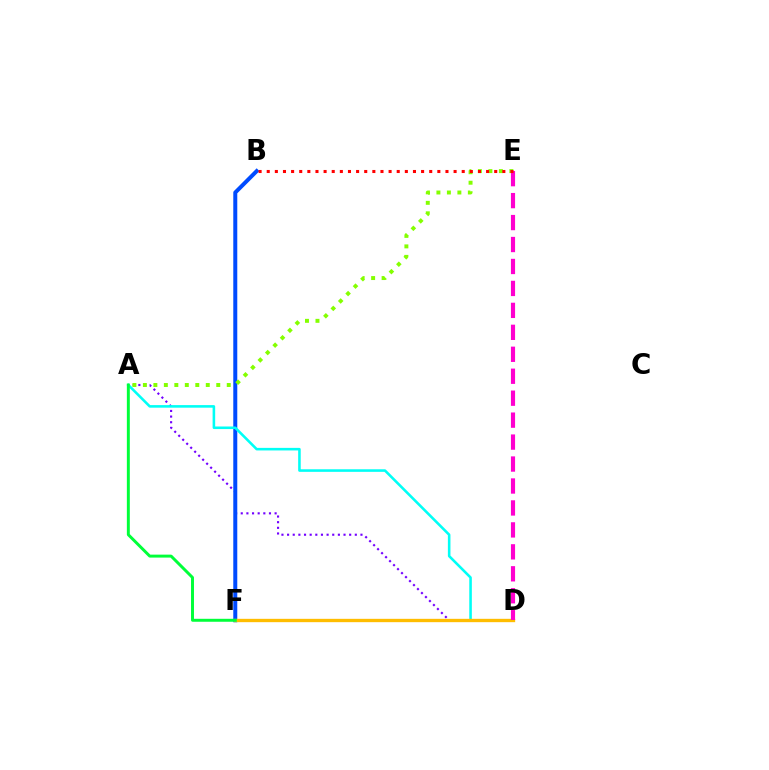{('A', 'D'): [{'color': '#7200ff', 'line_style': 'dotted', 'thickness': 1.53}, {'color': '#00fff6', 'line_style': 'solid', 'thickness': 1.85}], ('B', 'F'): [{'color': '#004bff', 'line_style': 'solid', 'thickness': 2.87}], ('D', 'F'): [{'color': '#ffbd00', 'line_style': 'solid', 'thickness': 2.4}], ('A', 'E'): [{'color': '#84ff00', 'line_style': 'dotted', 'thickness': 2.85}], ('A', 'F'): [{'color': '#00ff39', 'line_style': 'solid', 'thickness': 2.13}], ('D', 'E'): [{'color': '#ff00cf', 'line_style': 'dashed', 'thickness': 2.98}], ('B', 'E'): [{'color': '#ff0000', 'line_style': 'dotted', 'thickness': 2.21}]}